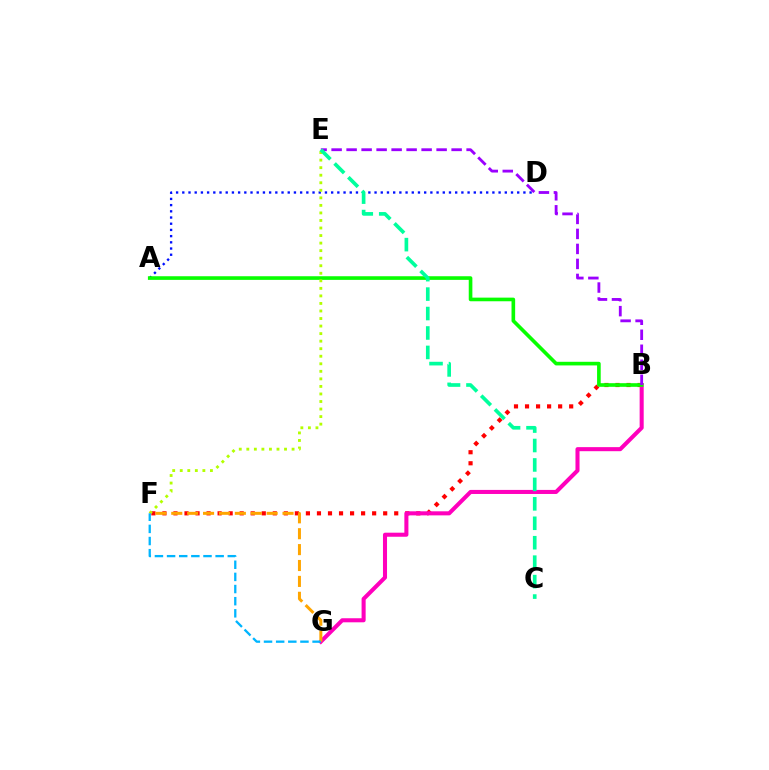{('A', 'D'): [{'color': '#0010ff', 'line_style': 'dotted', 'thickness': 1.69}], ('B', 'F'): [{'color': '#ff0000', 'line_style': 'dotted', 'thickness': 3.0}], ('B', 'G'): [{'color': '#ff00bd', 'line_style': 'solid', 'thickness': 2.92}], ('A', 'B'): [{'color': '#08ff00', 'line_style': 'solid', 'thickness': 2.62}], ('B', 'E'): [{'color': '#9b00ff', 'line_style': 'dashed', 'thickness': 2.04}], ('E', 'F'): [{'color': '#b3ff00', 'line_style': 'dotted', 'thickness': 2.05}], ('F', 'G'): [{'color': '#ffa500', 'line_style': 'dashed', 'thickness': 2.16}, {'color': '#00b5ff', 'line_style': 'dashed', 'thickness': 1.65}], ('C', 'E'): [{'color': '#00ff9d', 'line_style': 'dashed', 'thickness': 2.64}]}